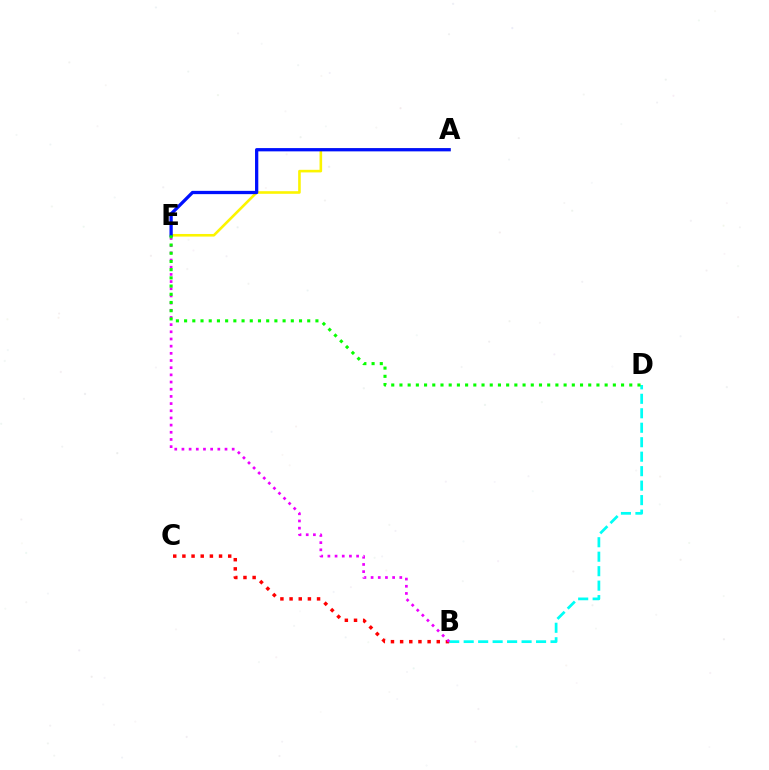{('B', 'D'): [{'color': '#00fff6', 'line_style': 'dashed', 'thickness': 1.97}], ('A', 'E'): [{'color': '#fcf500', 'line_style': 'solid', 'thickness': 1.87}, {'color': '#0010ff', 'line_style': 'solid', 'thickness': 2.36}], ('B', 'C'): [{'color': '#ff0000', 'line_style': 'dotted', 'thickness': 2.49}], ('B', 'E'): [{'color': '#ee00ff', 'line_style': 'dotted', 'thickness': 1.95}], ('D', 'E'): [{'color': '#08ff00', 'line_style': 'dotted', 'thickness': 2.23}]}